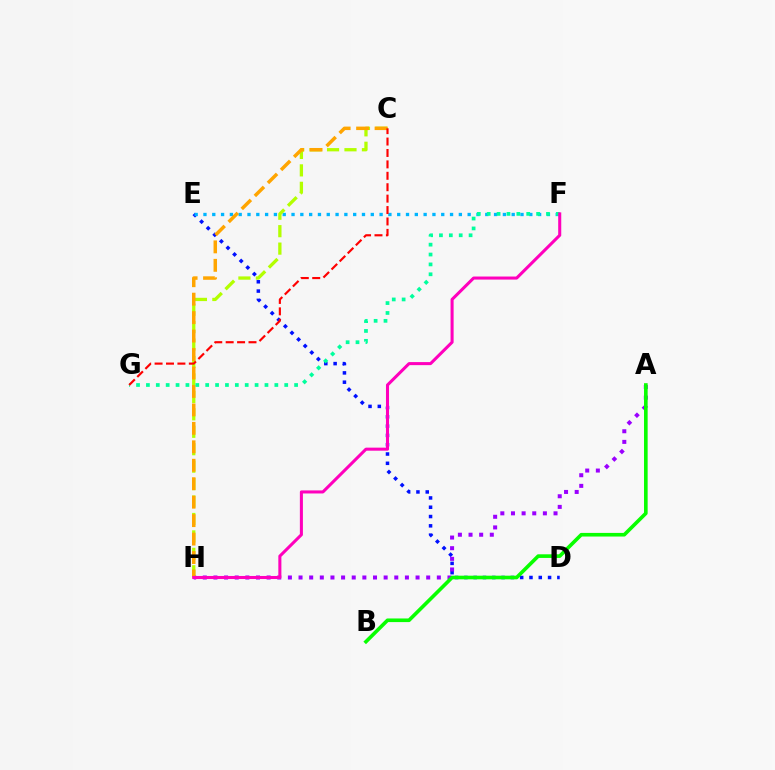{('D', 'E'): [{'color': '#0010ff', 'line_style': 'dotted', 'thickness': 2.53}], ('E', 'F'): [{'color': '#00b5ff', 'line_style': 'dotted', 'thickness': 2.39}], ('C', 'H'): [{'color': '#b3ff00', 'line_style': 'dashed', 'thickness': 2.37}, {'color': '#ffa500', 'line_style': 'dashed', 'thickness': 2.51}], ('A', 'H'): [{'color': '#9b00ff', 'line_style': 'dotted', 'thickness': 2.89}], ('A', 'B'): [{'color': '#08ff00', 'line_style': 'solid', 'thickness': 2.61}], ('F', 'G'): [{'color': '#00ff9d', 'line_style': 'dotted', 'thickness': 2.68}], ('C', 'G'): [{'color': '#ff0000', 'line_style': 'dashed', 'thickness': 1.55}], ('F', 'H'): [{'color': '#ff00bd', 'line_style': 'solid', 'thickness': 2.2}]}